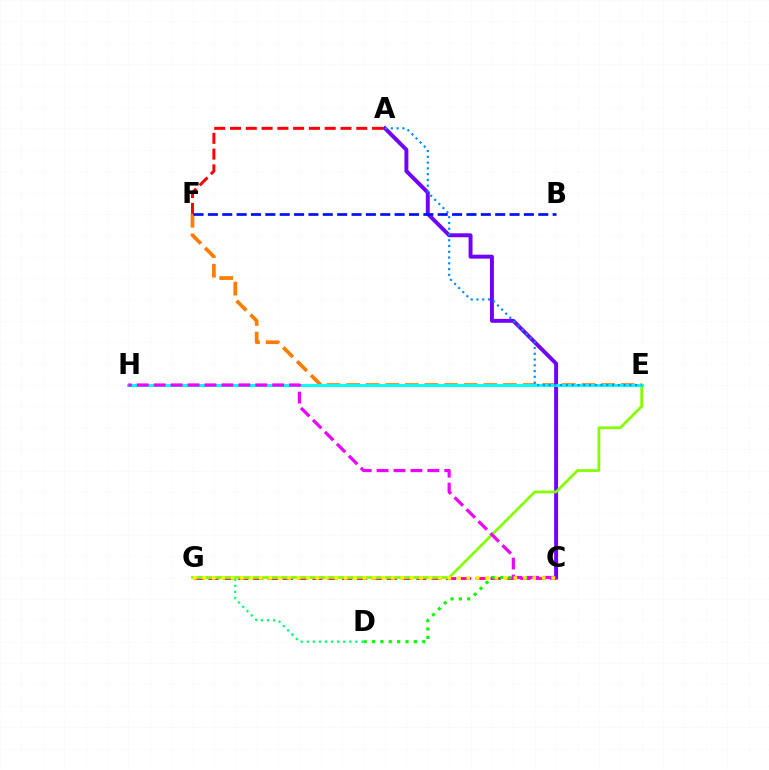{('E', 'F'): [{'color': '#ff7c00', 'line_style': 'dashed', 'thickness': 2.66}], ('A', 'C'): [{'color': '#7200ff', 'line_style': 'solid', 'thickness': 2.83}], ('C', 'G'): [{'color': '#ff0094', 'line_style': 'dashed', 'thickness': 2.02}, {'color': '#fcf500', 'line_style': 'dotted', 'thickness': 2.56}], ('C', 'D'): [{'color': '#08ff00', 'line_style': 'dotted', 'thickness': 2.27}], ('D', 'G'): [{'color': '#00ff74', 'line_style': 'dotted', 'thickness': 1.65}], ('E', 'G'): [{'color': '#84ff00', 'line_style': 'solid', 'thickness': 1.98}], ('E', 'H'): [{'color': '#00fff6', 'line_style': 'solid', 'thickness': 2.11}], ('C', 'H'): [{'color': '#ee00ff', 'line_style': 'dashed', 'thickness': 2.3}], ('A', 'E'): [{'color': '#008cff', 'line_style': 'dotted', 'thickness': 1.57}], ('A', 'F'): [{'color': '#ff0000', 'line_style': 'dashed', 'thickness': 2.14}], ('B', 'F'): [{'color': '#0010ff', 'line_style': 'dashed', 'thickness': 1.95}]}